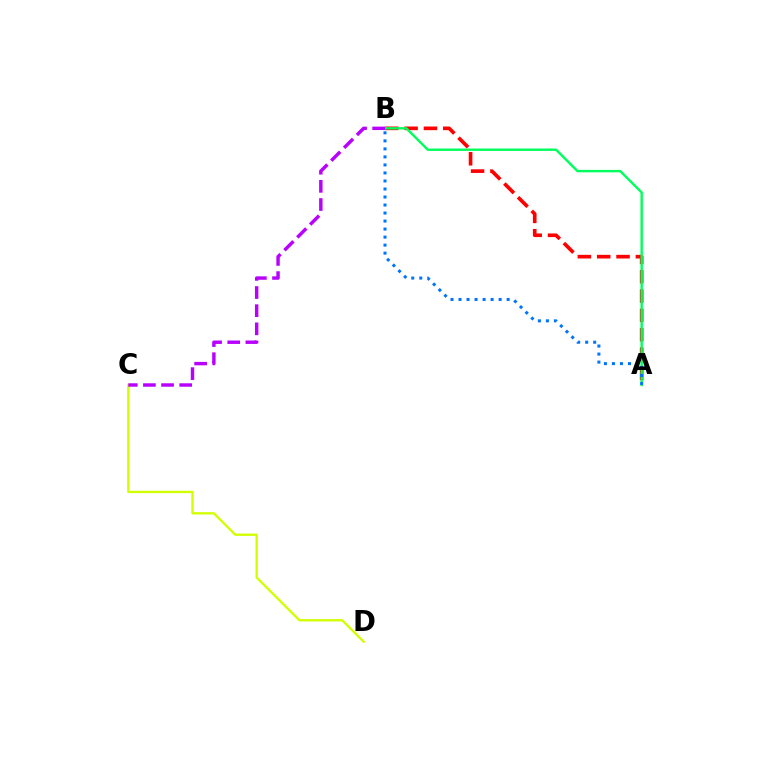{('A', 'B'): [{'color': '#ff0000', 'line_style': 'dashed', 'thickness': 2.63}, {'color': '#00ff5c', 'line_style': 'solid', 'thickness': 1.74}, {'color': '#0074ff', 'line_style': 'dotted', 'thickness': 2.18}], ('C', 'D'): [{'color': '#d1ff00', 'line_style': 'solid', 'thickness': 1.67}], ('B', 'C'): [{'color': '#b900ff', 'line_style': 'dashed', 'thickness': 2.47}]}